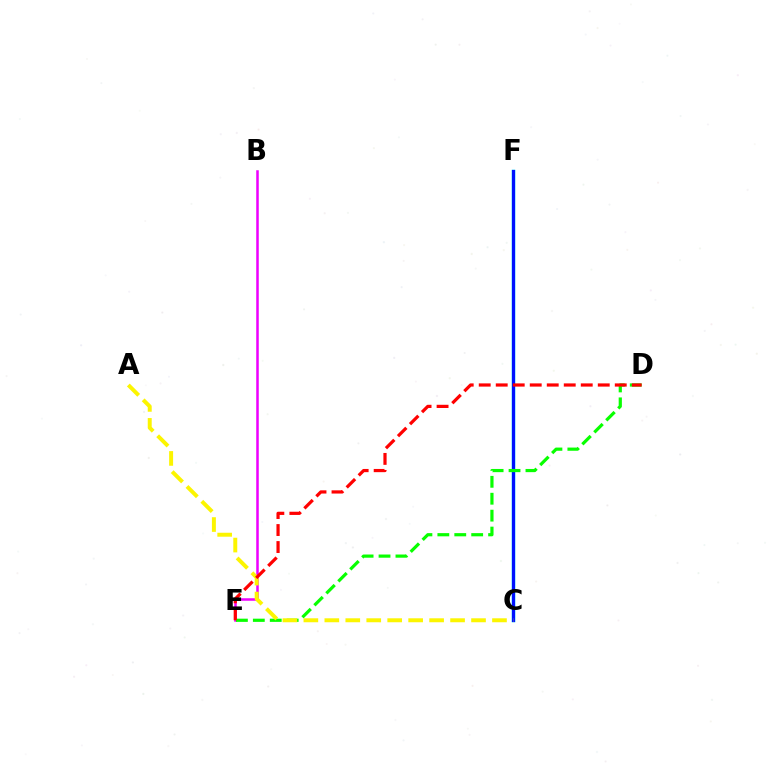{('C', 'F'): [{'color': '#00fff6', 'line_style': 'solid', 'thickness': 2.5}, {'color': '#0010ff', 'line_style': 'solid', 'thickness': 2.3}], ('B', 'E'): [{'color': '#ee00ff', 'line_style': 'solid', 'thickness': 1.82}], ('D', 'E'): [{'color': '#08ff00', 'line_style': 'dashed', 'thickness': 2.3}, {'color': '#ff0000', 'line_style': 'dashed', 'thickness': 2.31}], ('A', 'C'): [{'color': '#fcf500', 'line_style': 'dashed', 'thickness': 2.85}]}